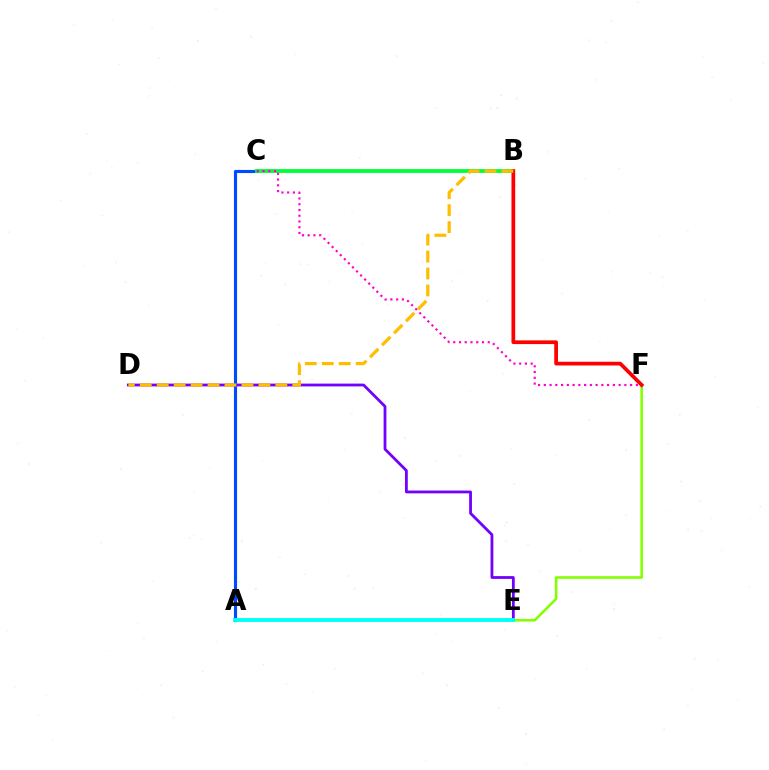{('A', 'C'): [{'color': '#004bff', 'line_style': 'solid', 'thickness': 2.25}], ('D', 'E'): [{'color': '#7200ff', 'line_style': 'solid', 'thickness': 2.01}], ('B', 'C'): [{'color': '#00ff39', 'line_style': 'solid', 'thickness': 2.75}], ('C', 'F'): [{'color': '#ff00cf', 'line_style': 'dotted', 'thickness': 1.56}], ('E', 'F'): [{'color': '#84ff00', 'line_style': 'solid', 'thickness': 1.87}], ('B', 'F'): [{'color': '#ff0000', 'line_style': 'solid', 'thickness': 2.68}], ('A', 'E'): [{'color': '#00fff6', 'line_style': 'solid', 'thickness': 2.76}], ('B', 'D'): [{'color': '#ffbd00', 'line_style': 'dashed', 'thickness': 2.3}]}